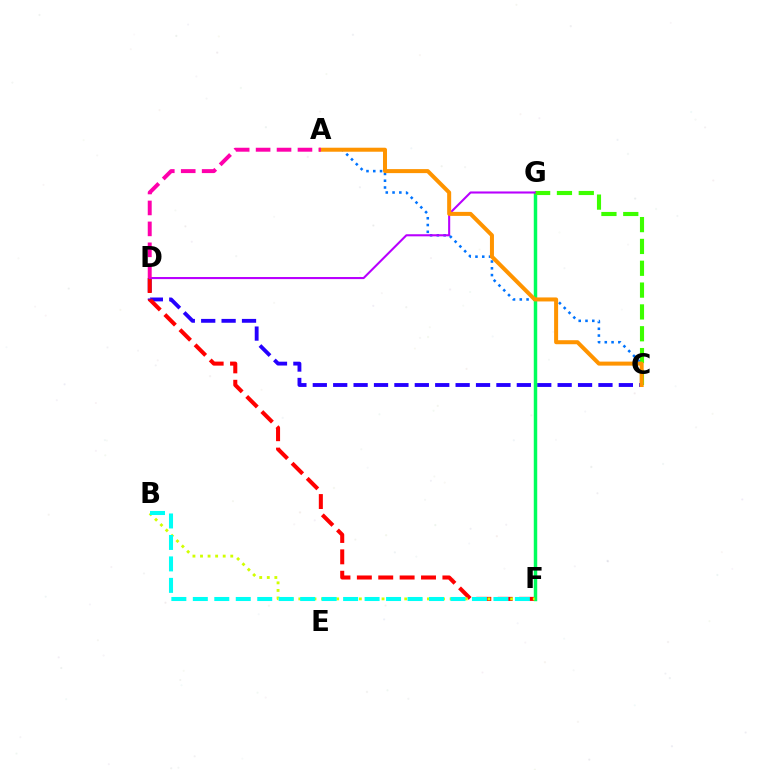{('C', 'D'): [{'color': '#2500ff', 'line_style': 'dashed', 'thickness': 2.77}], ('F', 'G'): [{'color': '#00ff5c', 'line_style': 'solid', 'thickness': 2.48}], ('C', 'G'): [{'color': '#3dff00', 'line_style': 'dashed', 'thickness': 2.97}], ('D', 'F'): [{'color': '#ff0000', 'line_style': 'dashed', 'thickness': 2.91}], ('A', 'C'): [{'color': '#0074ff', 'line_style': 'dotted', 'thickness': 1.84}, {'color': '#ff9400', 'line_style': 'solid', 'thickness': 2.89}], ('D', 'G'): [{'color': '#b900ff', 'line_style': 'solid', 'thickness': 1.5}], ('B', 'F'): [{'color': '#d1ff00', 'line_style': 'dotted', 'thickness': 2.06}, {'color': '#00fff6', 'line_style': 'dashed', 'thickness': 2.92}], ('A', 'D'): [{'color': '#ff00ac', 'line_style': 'dashed', 'thickness': 2.84}]}